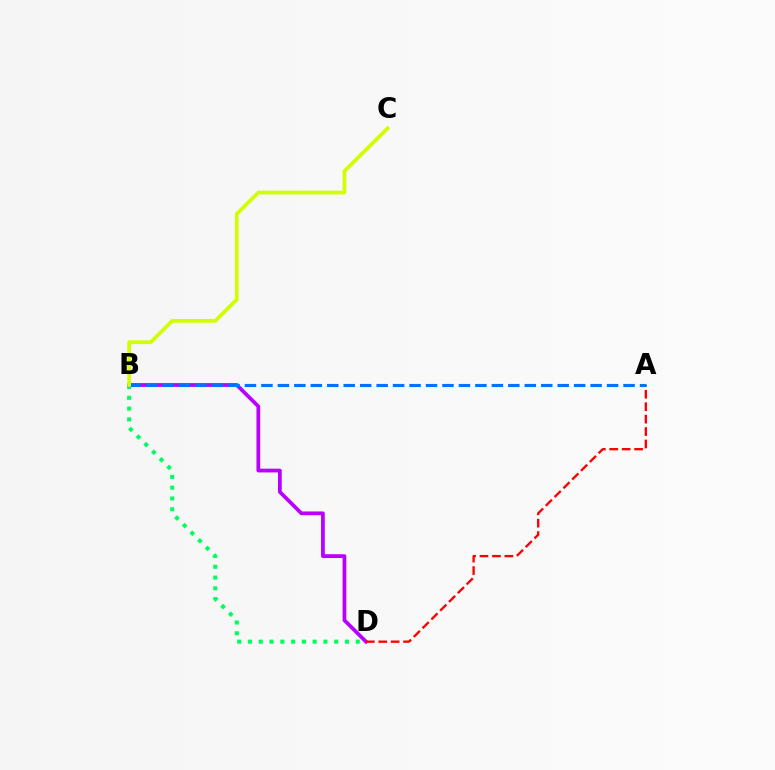{('B', 'D'): [{'color': '#00ff5c', 'line_style': 'dotted', 'thickness': 2.93}, {'color': '#b900ff', 'line_style': 'solid', 'thickness': 2.7}], ('A', 'D'): [{'color': '#ff0000', 'line_style': 'dashed', 'thickness': 1.69}], ('A', 'B'): [{'color': '#0074ff', 'line_style': 'dashed', 'thickness': 2.24}], ('B', 'C'): [{'color': '#d1ff00', 'line_style': 'solid', 'thickness': 2.7}]}